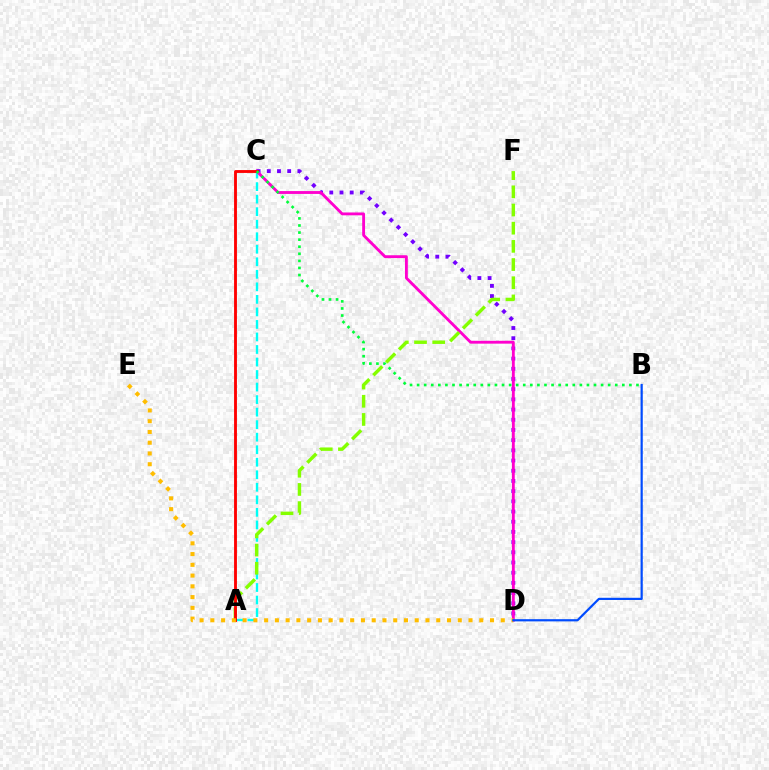{('A', 'C'): [{'color': '#00fff6', 'line_style': 'dashed', 'thickness': 1.7}, {'color': '#ff0000', 'line_style': 'solid', 'thickness': 2.06}], ('C', 'D'): [{'color': '#7200ff', 'line_style': 'dotted', 'thickness': 2.77}, {'color': '#ff00cf', 'line_style': 'solid', 'thickness': 2.05}], ('A', 'F'): [{'color': '#84ff00', 'line_style': 'dashed', 'thickness': 2.47}], ('B', 'C'): [{'color': '#00ff39', 'line_style': 'dotted', 'thickness': 1.92}], ('D', 'E'): [{'color': '#ffbd00', 'line_style': 'dotted', 'thickness': 2.92}], ('B', 'D'): [{'color': '#004bff', 'line_style': 'solid', 'thickness': 1.58}]}